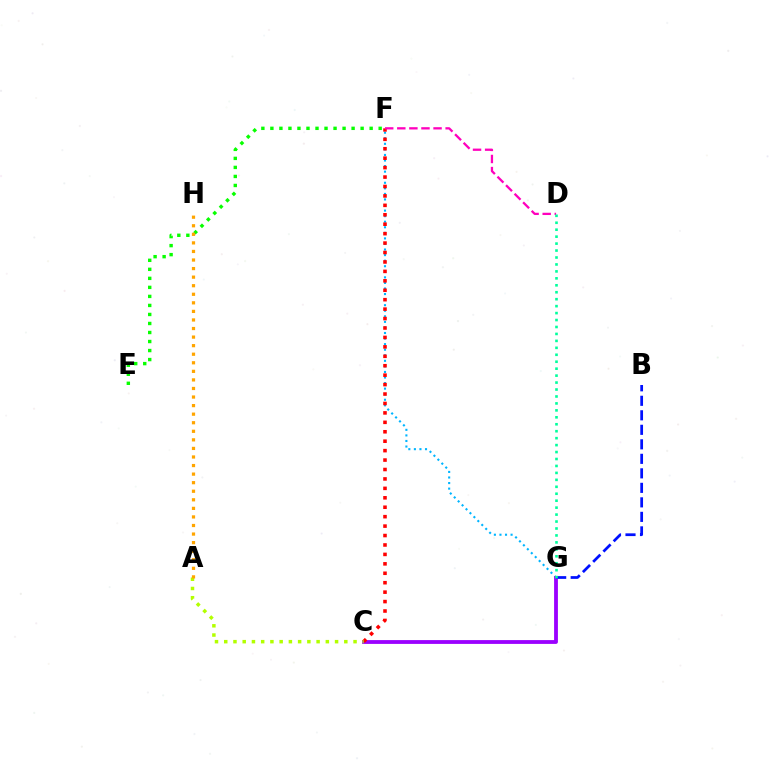{('F', 'G'): [{'color': '#00b5ff', 'line_style': 'dotted', 'thickness': 1.51}], ('C', 'G'): [{'color': '#9b00ff', 'line_style': 'solid', 'thickness': 2.74}], ('E', 'F'): [{'color': '#08ff00', 'line_style': 'dotted', 'thickness': 2.45}], ('C', 'F'): [{'color': '#ff0000', 'line_style': 'dotted', 'thickness': 2.56}], ('A', 'C'): [{'color': '#b3ff00', 'line_style': 'dotted', 'thickness': 2.51}], ('B', 'G'): [{'color': '#0010ff', 'line_style': 'dashed', 'thickness': 1.97}], ('A', 'H'): [{'color': '#ffa500', 'line_style': 'dotted', 'thickness': 2.33}], ('D', 'F'): [{'color': '#ff00bd', 'line_style': 'dashed', 'thickness': 1.64}], ('D', 'G'): [{'color': '#00ff9d', 'line_style': 'dotted', 'thickness': 1.89}]}